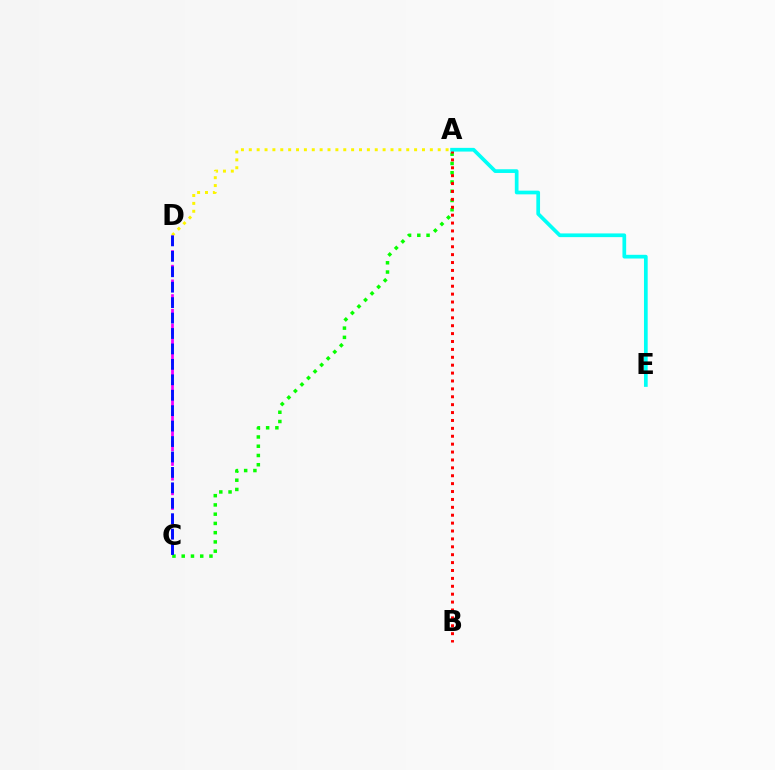{('A', 'C'): [{'color': '#08ff00', 'line_style': 'dotted', 'thickness': 2.51}], ('A', 'D'): [{'color': '#fcf500', 'line_style': 'dotted', 'thickness': 2.14}], ('C', 'D'): [{'color': '#ee00ff', 'line_style': 'dashed', 'thickness': 1.99}, {'color': '#0010ff', 'line_style': 'dashed', 'thickness': 2.1}], ('A', 'B'): [{'color': '#ff0000', 'line_style': 'dotted', 'thickness': 2.15}], ('A', 'E'): [{'color': '#00fff6', 'line_style': 'solid', 'thickness': 2.67}]}